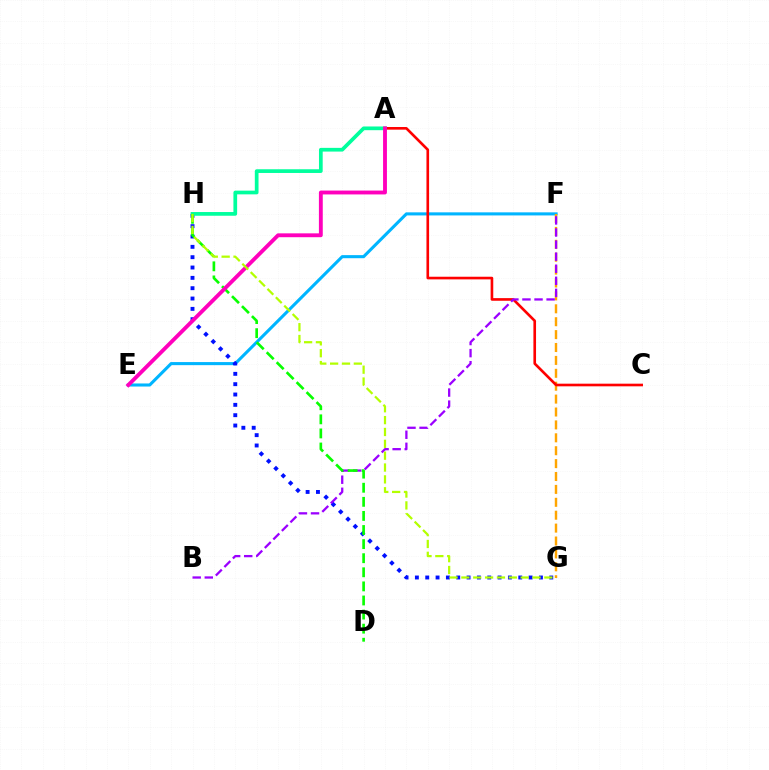{('E', 'F'): [{'color': '#00b5ff', 'line_style': 'solid', 'thickness': 2.22}], ('F', 'G'): [{'color': '#ffa500', 'line_style': 'dashed', 'thickness': 1.75}], ('A', 'C'): [{'color': '#ff0000', 'line_style': 'solid', 'thickness': 1.9}], ('G', 'H'): [{'color': '#0010ff', 'line_style': 'dotted', 'thickness': 2.81}, {'color': '#b3ff00', 'line_style': 'dashed', 'thickness': 1.61}], ('B', 'F'): [{'color': '#9b00ff', 'line_style': 'dashed', 'thickness': 1.64}], ('A', 'H'): [{'color': '#00ff9d', 'line_style': 'solid', 'thickness': 2.67}], ('D', 'H'): [{'color': '#08ff00', 'line_style': 'dashed', 'thickness': 1.91}], ('A', 'E'): [{'color': '#ff00bd', 'line_style': 'solid', 'thickness': 2.78}]}